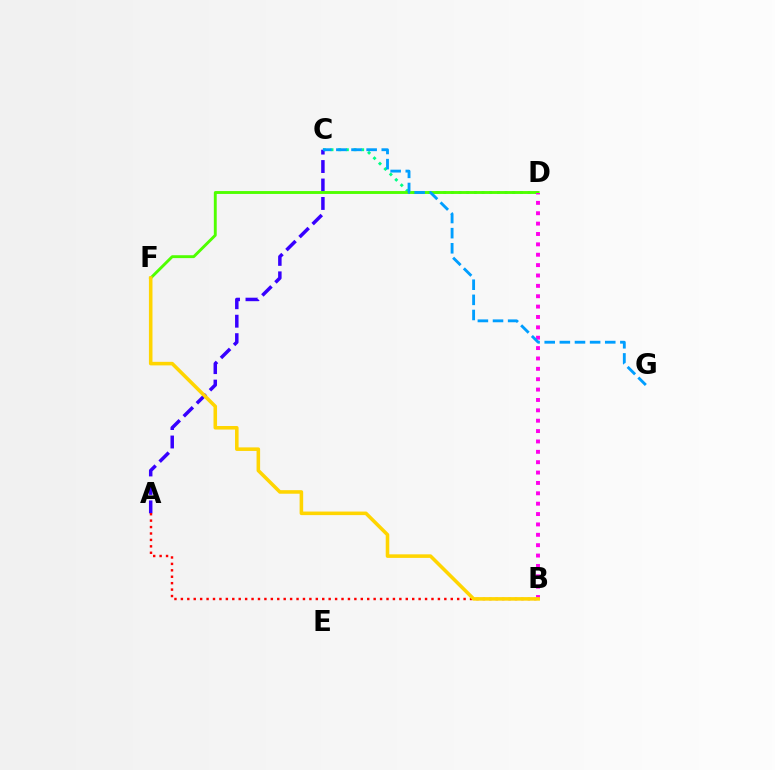{('C', 'D'): [{'color': '#00ff86', 'line_style': 'dotted', 'thickness': 2.08}], ('A', 'C'): [{'color': '#3700ff', 'line_style': 'dashed', 'thickness': 2.51}], ('D', 'F'): [{'color': '#4fff00', 'line_style': 'solid', 'thickness': 2.08}], ('B', 'D'): [{'color': '#ff00ed', 'line_style': 'dotted', 'thickness': 2.82}], ('A', 'B'): [{'color': '#ff0000', 'line_style': 'dotted', 'thickness': 1.75}], ('B', 'F'): [{'color': '#ffd500', 'line_style': 'solid', 'thickness': 2.56}], ('C', 'G'): [{'color': '#009eff', 'line_style': 'dashed', 'thickness': 2.06}]}